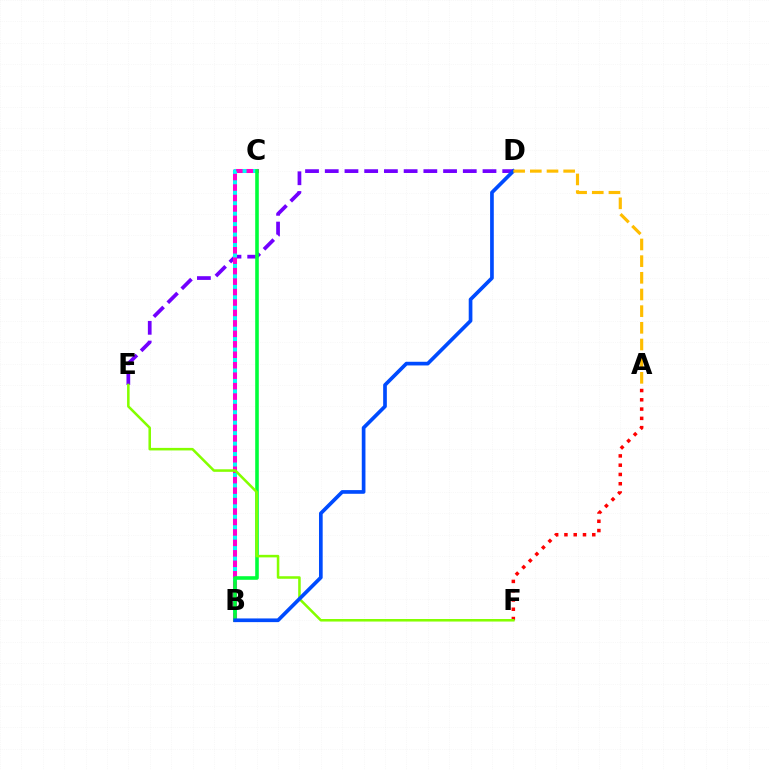{('D', 'E'): [{'color': '#7200ff', 'line_style': 'dashed', 'thickness': 2.68}], ('B', 'C'): [{'color': '#ff00cf', 'line_style': 'solid', 'thickness': 2.91}, {'color': '#00fff6', 'line_style': 'dotted', 'thickness': 2.84}, {'color': '#00ff39', 'line_style': 'solid', 'thickness': 2.58}], ('A', 'F'): [{'color': '#ff0000', 'line_style': 'dotted', 'thickness': 2.52}], ('E', 'F'): [{'color': '#84ff00', 'line_style': 'solid', 'thickness': 1.83}], ('B', 'D'): [{'color': '#004bff', 'line_style': 'solid', 'thickness': 2.65}], ('A', 'D'): [{'color': '#ffbd00', 'line_style': 'dashed', 'thickness': 2.26}]}